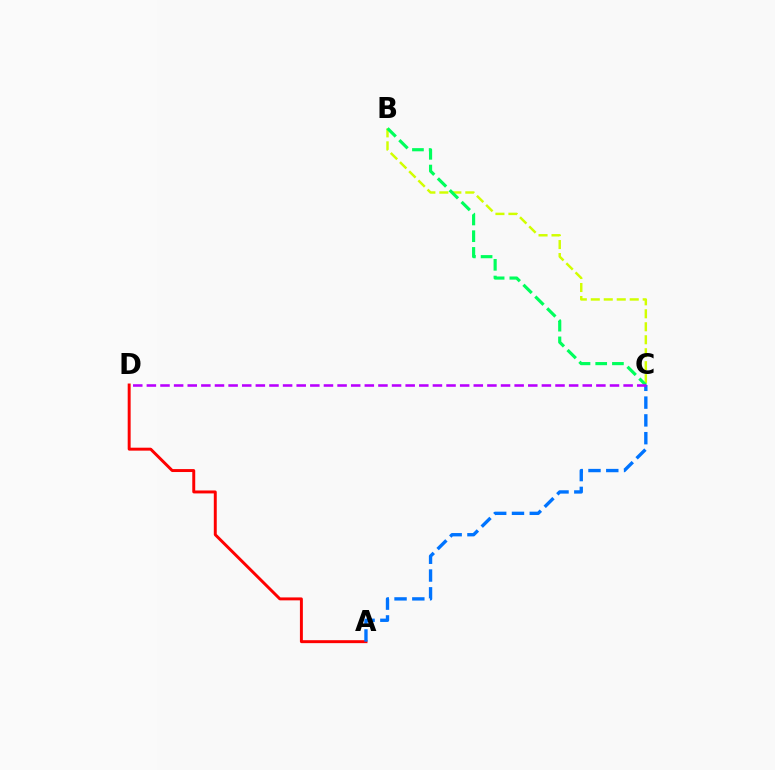{('B', 'C'): [{'color': '#d1ff00', 'line_style': 'dashed', 'thickness': 1.76}, {'color': '#00ff5c', 'line_style': 'dashed', 'thickness': 2.27}], ('A', 'D'): [{'color': '#ff0000', 'line_style': 'solid', 'thickness': 2.12}], ('A', 'C'): [{'color': '#0074ff', 'line_style': 'dashed', 'thickness': 2.42}], ('C', 'D'): [{'color': '#b900ff', 'line_style': 'dashed', 'thickness': 1.85}]}